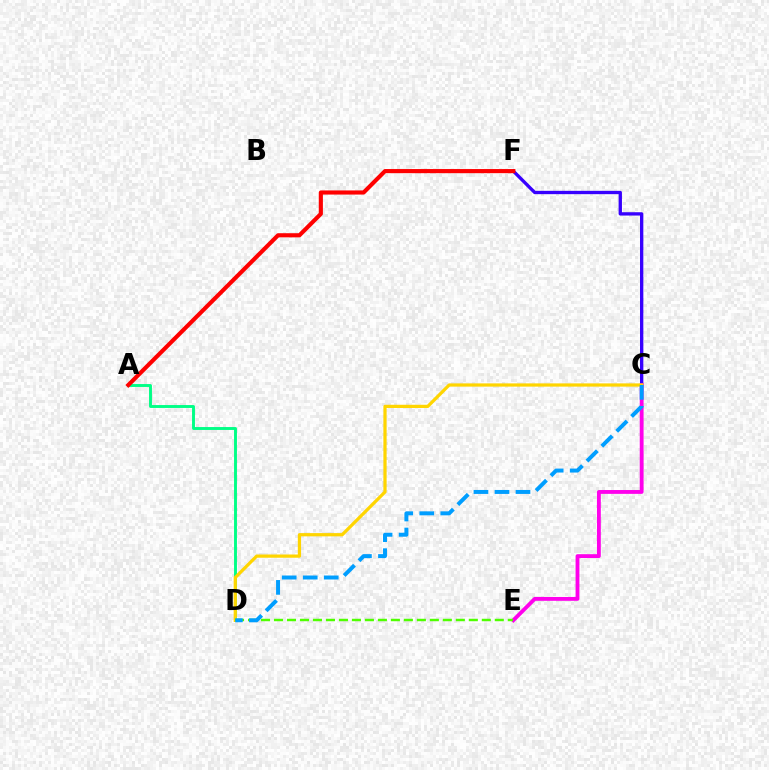{('C', 'F'): [{'color': '#3700ff', 'line_style': 'solid', 'thickness': 2.4}], ('C', 'E'): [{'color': '#ff00ed', 'line_style': 'solid', 'thickness': 2.76}], ('A', 'D'): [{'color': '#00ff86', 'line_style': 'solid', 'thickness': 2.09}], ('C', 'D'): [{'color': '#ffd500', 'line_style': 'solid', 'thickness': 2.33}, {'color': '#009eff', 'line_style': 'dashed', 'thickness': 2.86}], ('D', 'E'): [{'color': '#4fff00', 'line_style': 'dashed', 'thickness': 1.76}], ('A', 'F'): [{'color': '#ff0000', 'line_style': 'solid', 'thickness': 2.98}]}